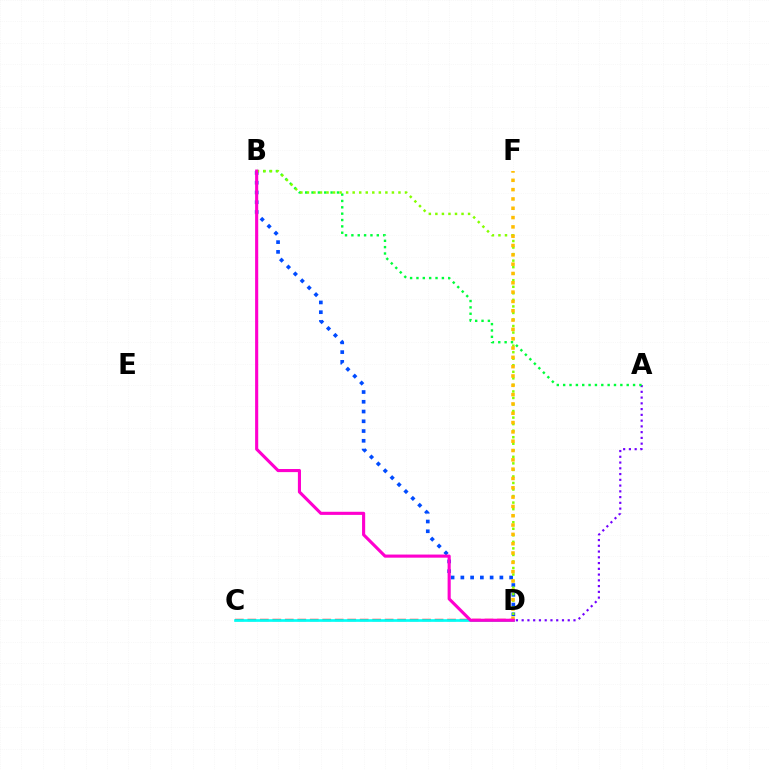{('A', 'D'): [{'color': '#7200ff', 'line_style': 'dotted', 'thickness': 1.56}], ('B', 'D'): [{'color': '#004bff', 'line_style': 'dotted', 'thickness': 2.65}, {'color': '#84ff00', 'line_style': 'dotted', 'thickness': 1.78}, {'color': '#ff00cf', 'line_style': 'solid', 'thickness': 2.24}], ('A', 'B'): [{'color': '#00ff39', 'line_style': 'dotted', 'thickness': 1.73}], ('C', 'D'): [{'color': '#ff0000', 'line_style': 'dashed', 'thickness': 1.7}, {'color': '#00fff6', 'line_style': 'solid', 'thickness': 1.93}], ('D', 'F'): [{'color': '#ffbd00', 'line_style': 'dotted', 'thickness': 2.53}]}